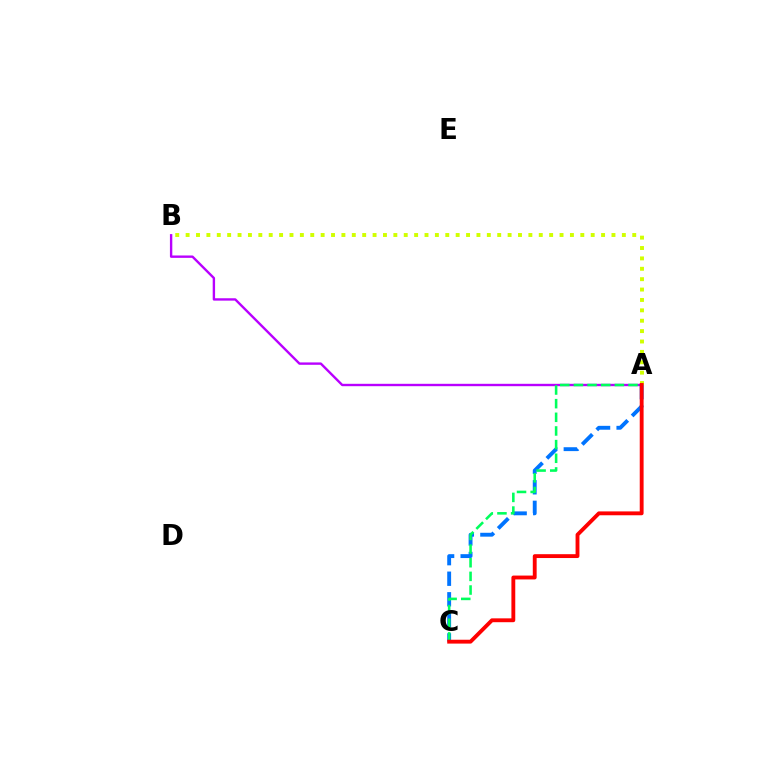{('A', 'B'): [{'color': '#d1ff00', 'line_style': 'dotted', 'thickness': 2.82}, {'color': '#b900ff', 'line_style': 'solid', 'thickness': 1.71}], ('A', 'C'): [{'color': '#0074ff', 'line_style': 'dashed', 'thickness': 2.79}, {'color': '#00ff5c', 'line_style': 'dashed', 'thickness': 1.85}, {'color': '#ff0000', 'line_style': 'solid', 'thickness': 2.78}]}